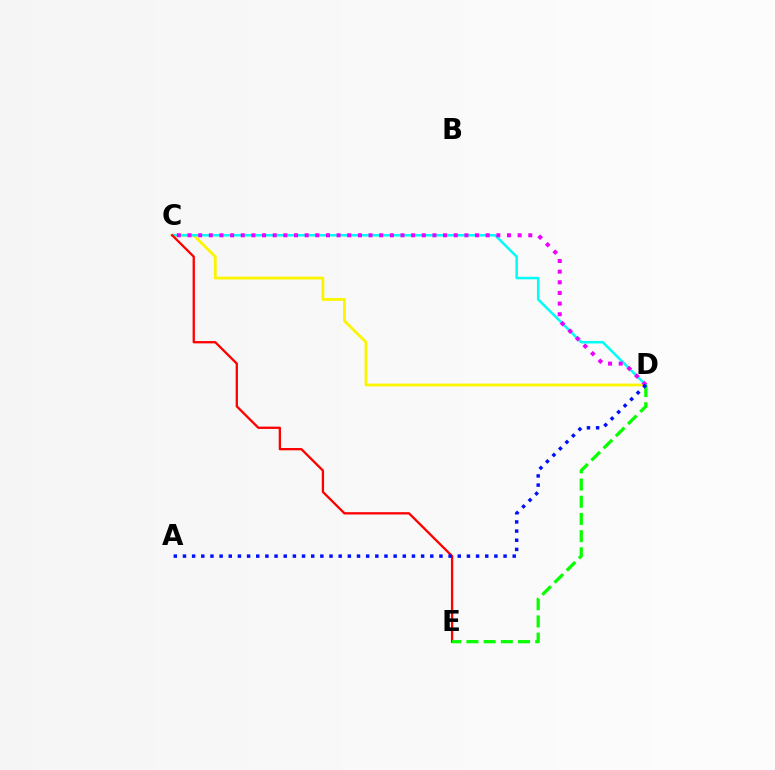{('C', 'D'): [{'color': '#fcf500', 'line_style': 'solid', 'thickness': 2.02}, {'color': '#00fff6', 'line_style': 'solid', 'thickness': 1.81}, {'color': '#ee00ff', 'line_style': 'dotted', 'thickness': 2.89}], ('C', 'E'): [{'color': '#ff0000', 'line_style': 'solid', 'thickness': 1.66}], ('D', 'E'): [{'color': '#08ff00', 'line_style': 'dashed', 'thickness': 2.34}], ('A', 'D'): [{'color': '#0010ff', 'line_style': 'dotted', 'thickness': 2.49}]}